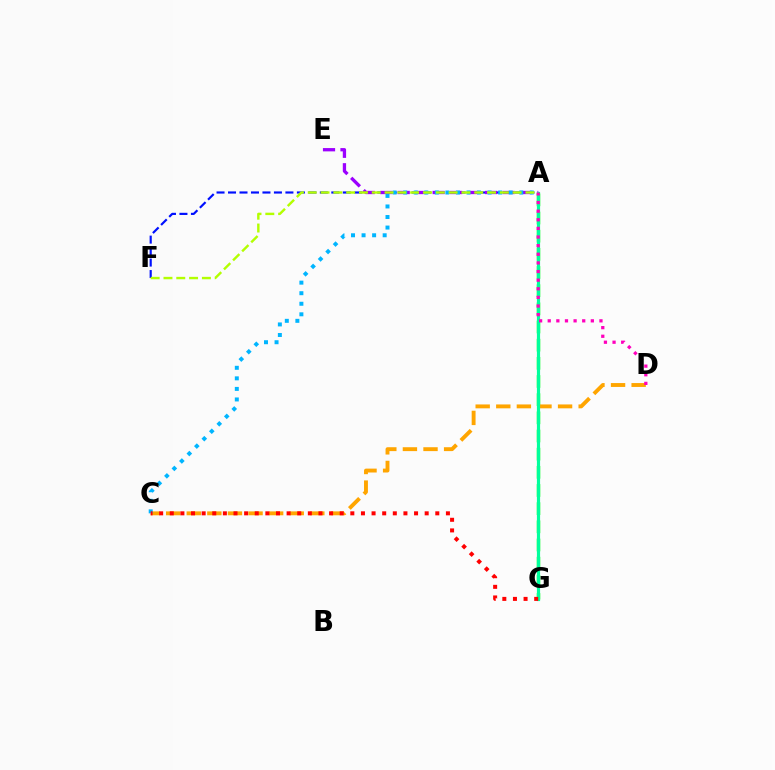{('A', 'F'): [{'color': '#0010ff', 'line_style': 'dashed', 'thickness': 1.56}, {'color': '#b3ff00', 'line_style': 'dashed', 'thickness': 1.74}], ('A', 'E'): [{'color': '#9b00ff', 'line_style': 'dashed', 'thickness': 2.37}], ('A', 'G'): [{'color': '#08ff00', 'line_style': 'dashed', 'thickness': 2.47}, {'color': '#00ff9d', 'line_style': 'solid', 'thickness': 2.29}], ('C', 'D'): [{'color': '#ffa500', 'line_style': 'dashed', 'thickness': 2.8}], ('A', 'C'): [{'color': '#00b5ff', 'line_style': 'dotted', 'thickness': 2.87}], ('A', 'D'): [{'color': '#ff00bd', 'line_style': 'dotted', 'thickness': 2.34}], ('C', 'G'): [{'color': '#ff0000', 'line_style': 'dotted', 'thickness': 2.89}]}